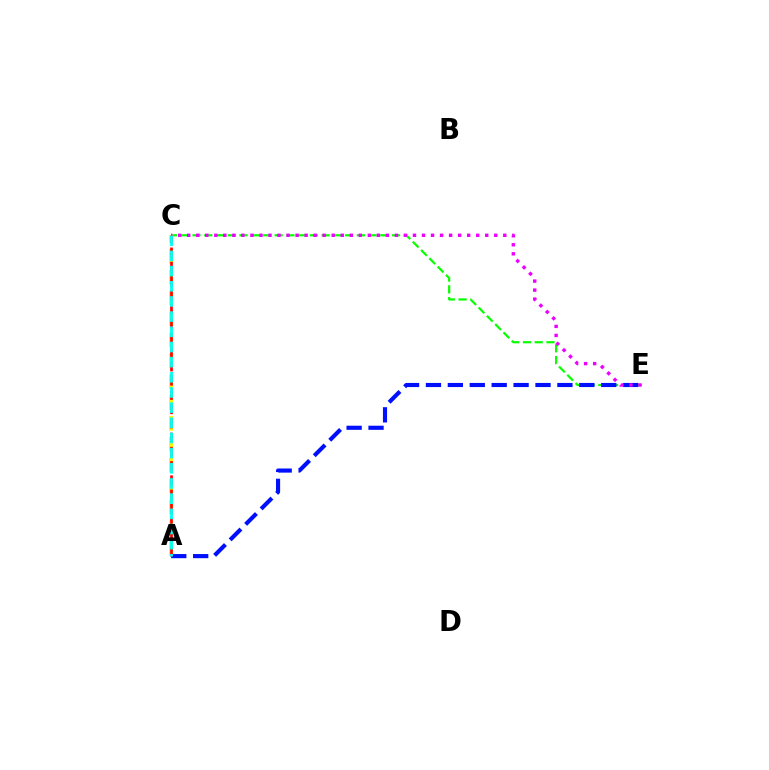{('C', 'E'): [{'color': '#08ff00', 'line_style': 'dashed', 'thickness': 1.59}, {'color': '#ee00ff', 'line_style': 'dotted', 'thickness': 2.45}], ('A', 'E'): [{'color': '#0010ff', 'line_style': 'dashed', 'thickness': 2.98}], ('A', 'C'): [{'color': '#fcf500', 'line_style': 'dashed', 'thickness': 2.84}, {'color': '#ff0000', 'line_style': 'dashed', 'thickness': 1.93}, {'color': '#00fff6', 'line_style': 'dashed', 'thickness': 2.06}]}